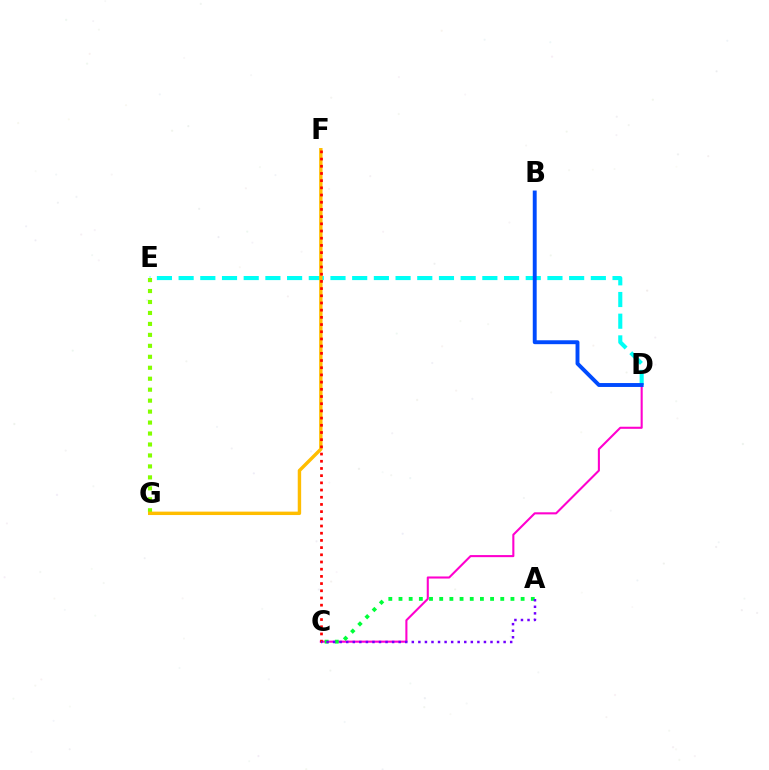{('C', 'D'): [{'color': '#ff00cf', 'line_style': 'solid', 'thickness': 1.5}], ('D', 'E'): [{'color': '#00fff6', 'line_style': 'dashed', 'thickness': 2.95}], ('A', 'C'): [{'color': '#00ff39', 'line_style': 'dotted', 'thickness': 2.77}, {'color': '#7200ff', 'line_style': 'dotted', 'thickness': 1.78}], ('B', 'D'): [{'color': '#004bff', 'line_style': 'solid', 'thickness': 2.81}], ('E', 'G'): [{'color': '#84ff00', 'line_style': 'dotted', 'thickness': 2.98}], ('F', 'G'): [{'color': '#ffbd00', 'line_style': 'solid', 'thickness': 2.46}], ('C', 'F'): [{'color': '#ff0000', 'line_style': 'dotted', 'thickness': 1.95}]}